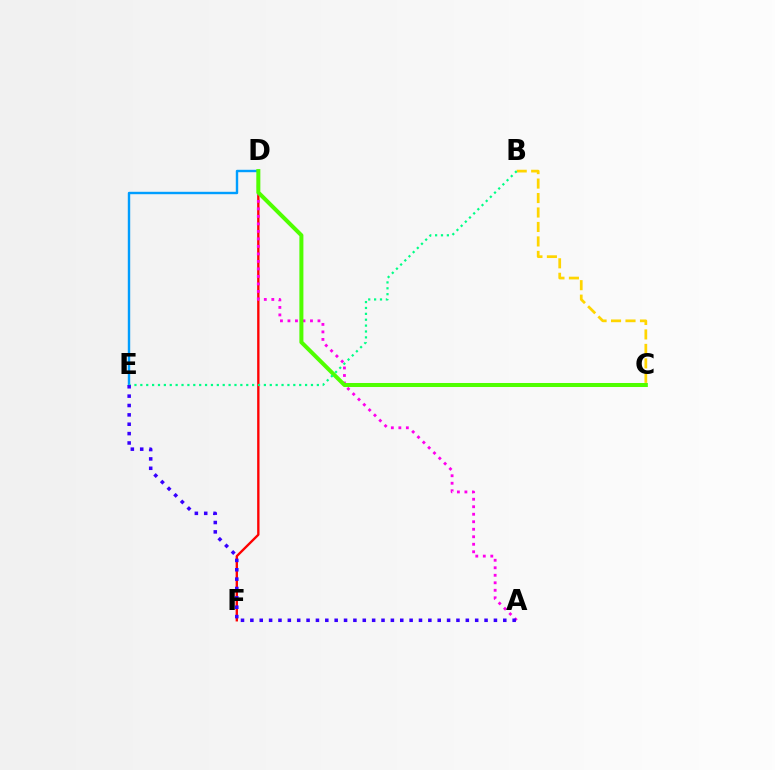{('D', 'E'): [{'color': '#009eff', 'line_style': 'solid', 'thickness': 1.74}], ('D', 'F'): [{'color': '#ff0000', 'line_style': 'solid', 'thickness': 1.69}], ('A', 'D'): [{'color': '#ff00ed', 'line_style': 'dotted', 'thickness': 2.04}], ('C', 'D'): [{'color': '#4fff00', 'line_style': 'solid', 'thickness': 2.89}], ('B', 'C'): [{'color': '#ffd500', 'line_style': 'dashed', 'thickness': 1.97}], ('B', 'E'): [{'color': '#00ff86', 'line_style': 'dotted', 'thickness': 1.6}], ('A', 'E'): [{'color': '#3700ff', 'line_style': 'dotted', 'thickness': 2.55}]}